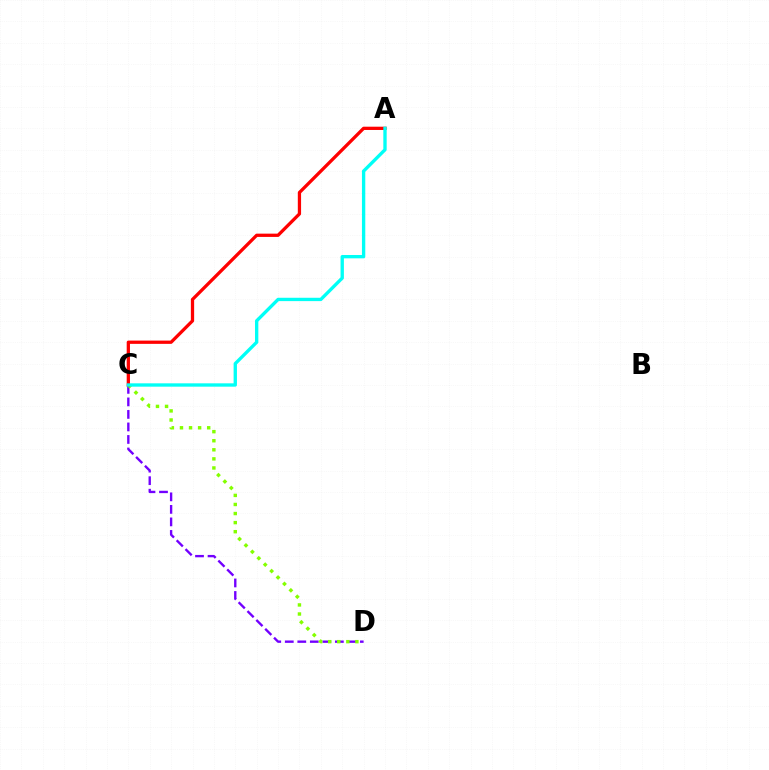{('C', 'D'): [{'color': '#7200ff', 'line_style': 'dashed', 'thickness': 1.7}, {'color': '#84ff00', 'line_style': 'dotted', 'thickness': 2.47}], ('A', 'C'): [{'color': '#ff0000', 'line_style': 'solid', 'thickness': 2.35}, {'color': '#00fff6', 'line_style': 'solid', 'thickness': 2.41}]}